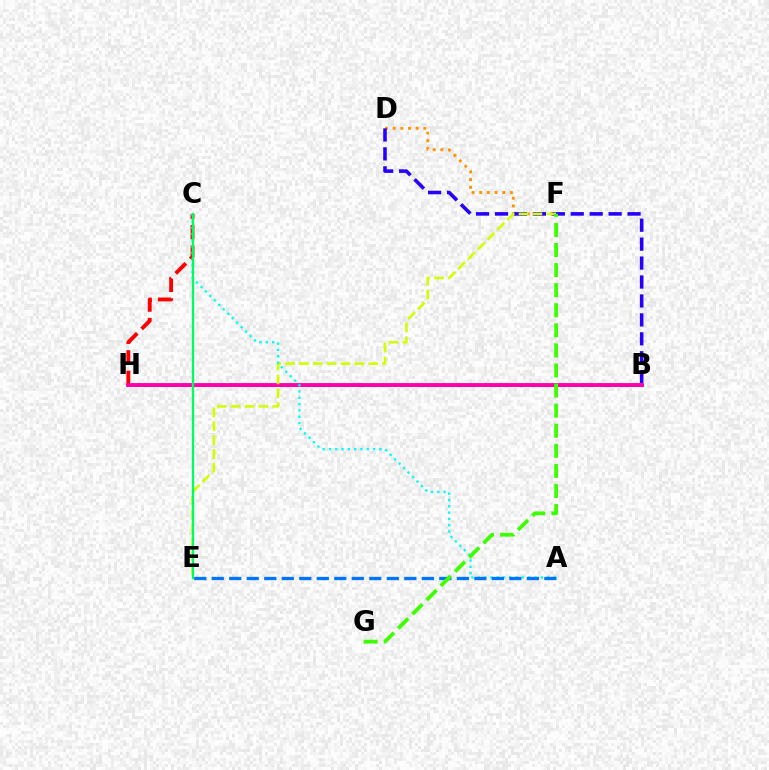{('B', 'H'): [{'color': '#b900ff', 'line_style': 'solid', 'thickness': 2.02}, {'color': '#ff00ac', 'line_style': 'solid', 'thickness': 2.77}], ('D', 'F'): [{'color': '#ff9400', 'line_style': 'dotted', 'thickness': 2.09}], ('B', 'D'): [{'color': '#2500ff', 'line_style': 'dashed', 'thickness': 2.57}], ('C', 'H'): [{'color': '#ff0000', 'line_style': 'dashed', 'thickness': 2.79}], ('E', 'F'): [{'color': '#d1ff00', 'line_style': 'dashed', 'thickness': 1.89}], ('A', 'C'): [{'color': '#00fff6', 'line_style': 'dotted', 'thickness': 1.71}], ('A', 'E'): [{'color': '#0074ff', 'line_style': 'dashed', 'thickness': 2.38}], ('F', 'G'): [{'color': '#3dff00', 'line_style': 'dashed', 'thickness': 2.73}], ('C', 'E'): [{'color': '#00ff5c', 'line_style': 'solid', 'thickness': 1.67}]}